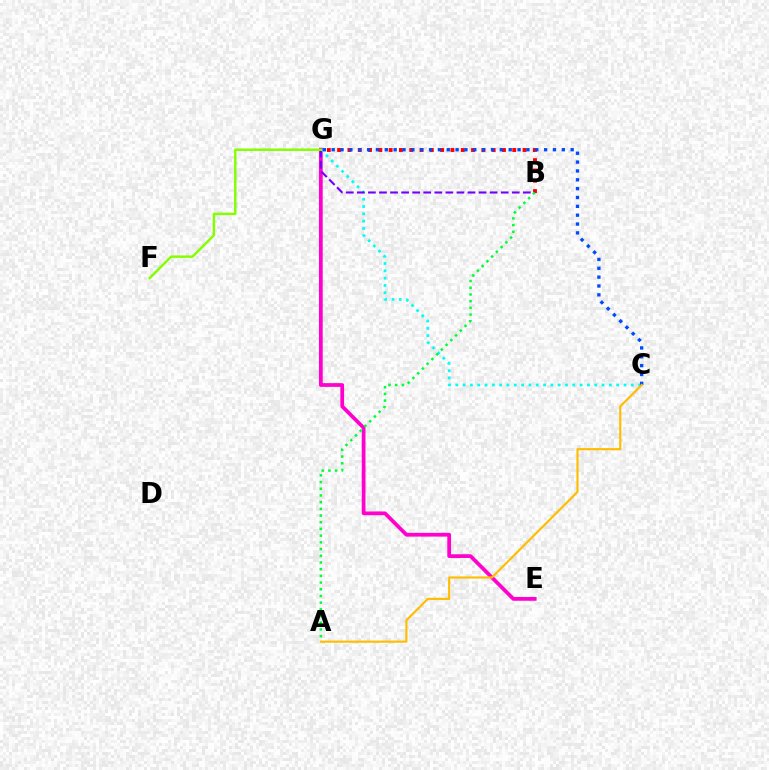{('E', 'G'): [{'color': '#ff00cf', 'line_style': 'solid', 'thickness': 2.7}], ('B', 'G'): [{'color': '#ff0000', 'line_style': 'dotted', 'thickness': 2.8}, {'color': '#7200ff', 'line_style': 'dashed', 'thickness': 1.5}], ('C', 'G'): [{'color': '#00fff6', 'line_style': 'dotted', 'thickness': 1.99}, {'color': '#004bff', 'line_style': 'dotted', 'thickness': 2.4}], ('F', 'G'): [{'color': '#84ff00', 'line_style': 'solid', 'thickness': 1.76}], ('A', 'B'): [{'color': '#00ff39', 'line_style': 'dotted', 'thickness': 1.82}], ('A', 'C'): [{'color': '#ffbd00', 'line_style': 'solid', 'thickness': 1.54}]}